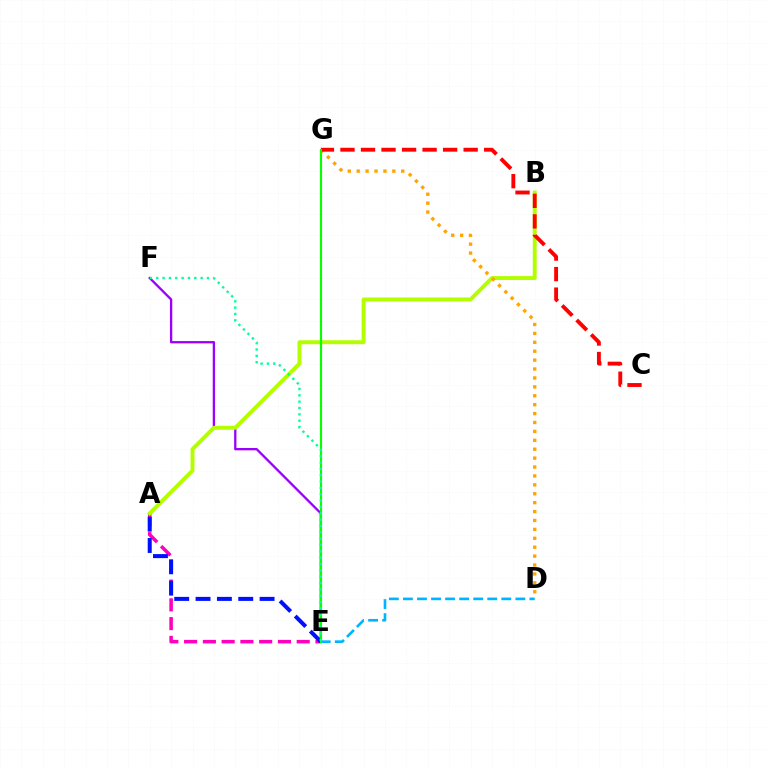{('E', 'F'): [{'color': '#9b00ff', 'line_style': 'solid', 'thickness': 1.67}, {'color': '#00ff9d', 'line_style': 'dotted', 'thickness': 1.72}], ('D', 'E'): [{'color': '#00b5ff', 'line_style': 'dashed', 'thickness': 1.91}], ('A', 'E'): [{'color': '#ff00bd', 'line_style': 'dashed', 'thickness': 2.55}, {'color': '#0010ff', 'line_style': 'dashed', 'thickness': 2.9}], ('A', 'B'): [{'color': '#b3ff00', 'line_style': 'solid', 'thickness': 2.84}], ('D', 'G'): [{'color': '#ffa500', 'line_style': 'dotted', 'thickness': 2.42}], ('C', 'G'): [{'color': '#ff0000', 'line_style': 'dashed', 'thickness': 2.79}], ('E', 'G'): [{'color': '#08ff00', 'line_style': 'solid', 'thickness': 1.54}]}